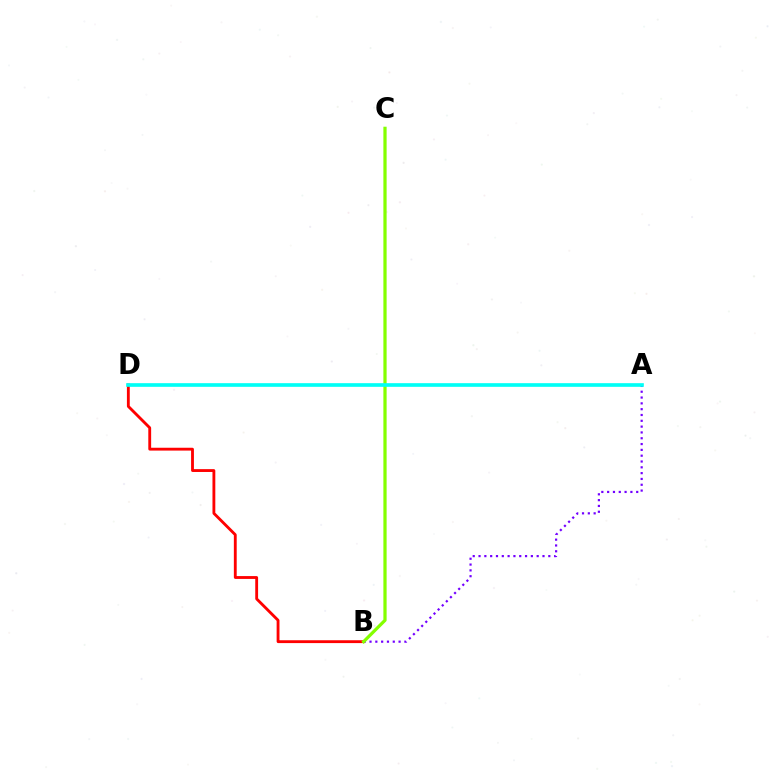{('A', 'B'): [{'color': '#7200ff', 'line_style': 'dotted', 'thickness': 1.58}], ('B', 'D'): [{'color': '#ff0000', 'line_style': 'solid', 'thickness': 2.05}], ('B', 'C'): [{'color': '#84ff00', 'line_style': 'solid', 'thickness': 2.33}], ('A', 'D'): [{'color': '#00fff6', 'line_style': 'solid', 'thickness': 2.64}]}